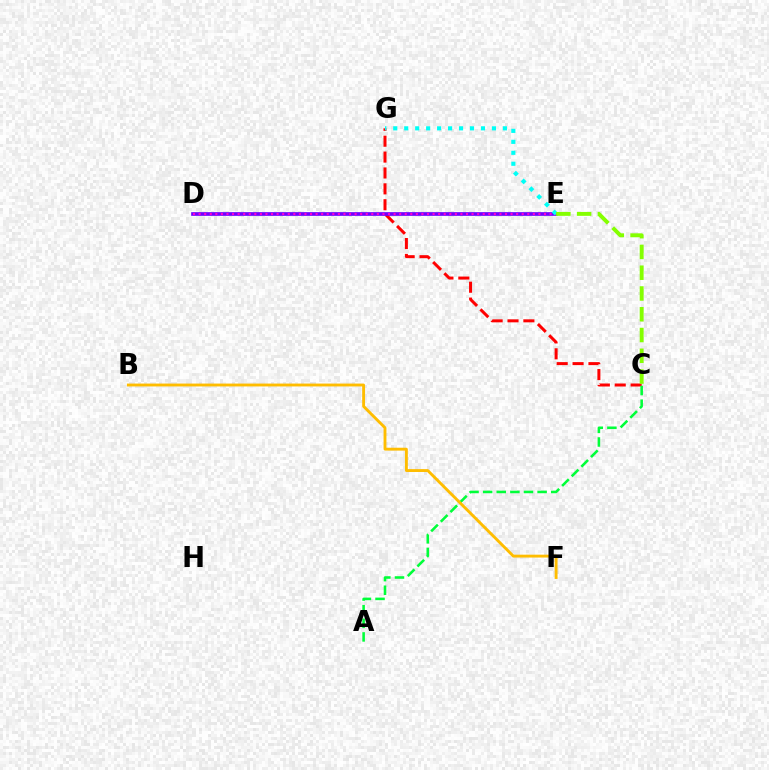{('C', 'G'): [{'color': '#ff0000', 'line_style': 'dashed', 'thickness': 2.16}], ('D', 'E'): [{'color': '#004bff', 'line_style': 'dashed', 'thickness': 1.53}, {'color': '#7200ff', 'line_style': 'solid', 'thickness': 2.65}, {'color': '#ff00cf', 'line_style': 'dotted', 'thickness': 1.51}], ('A', 'C'): [{'color': '#00ff39', 'line_style': 'dashed', 'thickness': 1.85}], ('B', 'F'): [{'color': '#ffbd00', 'line_style': 'solid', 'thickness': 2.07}], ('E', 'G'): [{'color': '#00fff6', 'line_style': 'dotted', 'thickness': 2.98}], ('C', 'E'): [{'color': '#84ff00', 'line_style': 'dashed', 'thickness': 2.82}]}